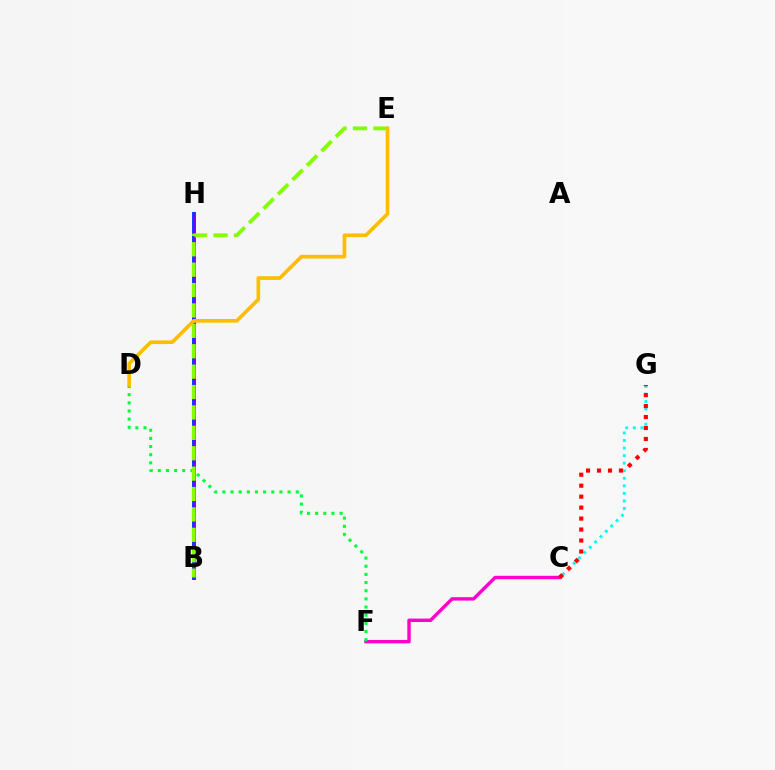{('C', 'F'): [{'color': '#ff00cf', 'line_style': 'solid', 'thickness': 2.46}], ('D', 'F'): [{'color': '#00ff39', 'line_style': 'dotted', 'thickness': 2.22}], ('B', 'H'): [{'color': '#004bff', 'line_style': 'solid', 'thickness': 2.88}, {'color': '#7200ff', 'line_style': 'solid', 'thickness': 1.69}], ('B', 'E'): [{'color': '#84ff00', 'line_style': 'dashed', 'thickness': 2.77}], ('C', 'G'): [{'color': '#00fff6', 'line_style': 'dotted', 'thickness': 2.05}, {'color': '#ff0000', 'line_style': 'dotted', 'thickness': 2.98}], ('D', 'E'): [{'color': '#ffbd00', 'line_style': 'solid', 'thickness': 2.63}]}